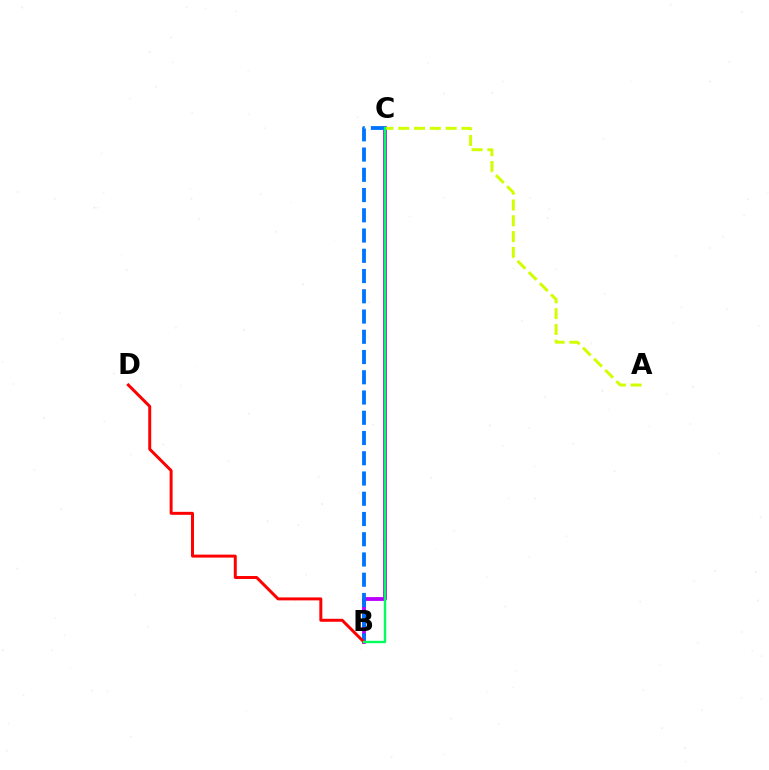{('B', 'C'): [{'color': '#b900ff', 'line_style': 'solid', 'thickness': 2.75}, {'color': '#0074ff', 'line_style': 'dashed', 'thickness': 2.75}, {'color': '#00ff5c', 'line_style': 'solid', 'thickness': 1.71}], ('B', 'D'): [{'color': '#ff0000', 'line_style': 'solid', 'thickness': 2.14}], ('A', 'C'): [{'color': '#d1ff00', 'line_style': 'dashed', 'thickness': 2.15}]}